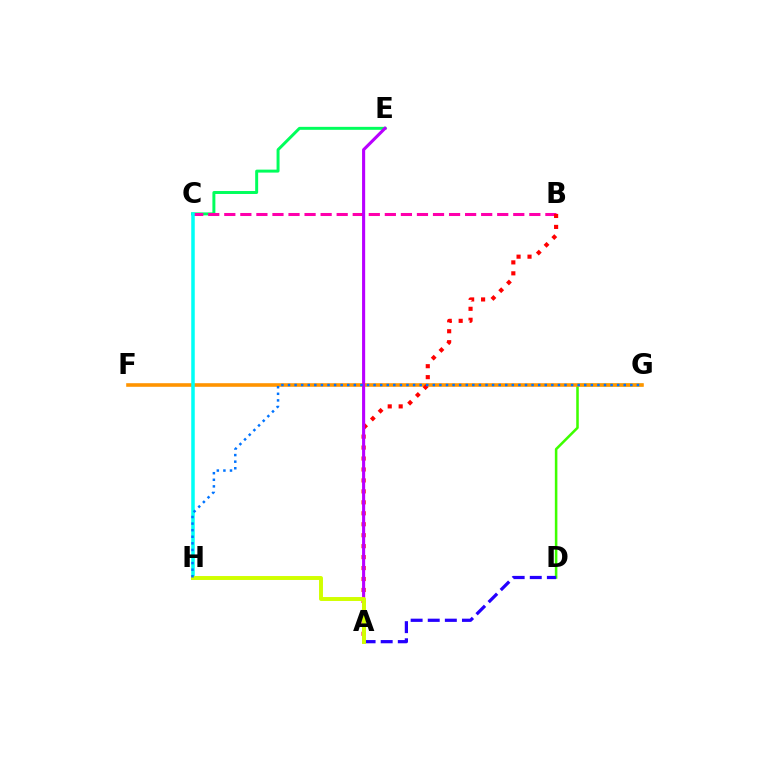{('D', 'G'): [{'color': '#3dff00', 'line_style': 'solid', 'thickness': 1.83}], ('C', 'E'): [{'color': '#00ff5c', 'line_style': 'solid', 'thickness': 2.13}], ('F', 'G'): [{'color': '#ff9400', 'line_style': 'solid', 'thickness': 2.59}], ('B', 'C'): [{'color': '#ff00ac', 'line_style': 'dashed', 'thickness': 2.18}], ('C', 'H'): [{'color': '#00fff6', 'line_style': 'solid', 'thickness': 2.54}], ('A', 'B'): [{'color': '#ff0000', 'line_style': 'dotted', 'thickness': 2.98}], ('A', 'D'): [{'color': '#2500ff', 'line_style': 'dashed', 'thickness': 2.32}], ('A', 'E'): [{'color': '#b900ff', 'line_style': 'solid', 'thickness': 2.23}], ('A', 'H'): [{'color': '#d1ff00', 'line_style': 'solid', 'thickness': 2.83}], ('G', 'H'): [{'color': '#0074ff', 'line_style': 'dotted', 'thickness': 1.79}]}